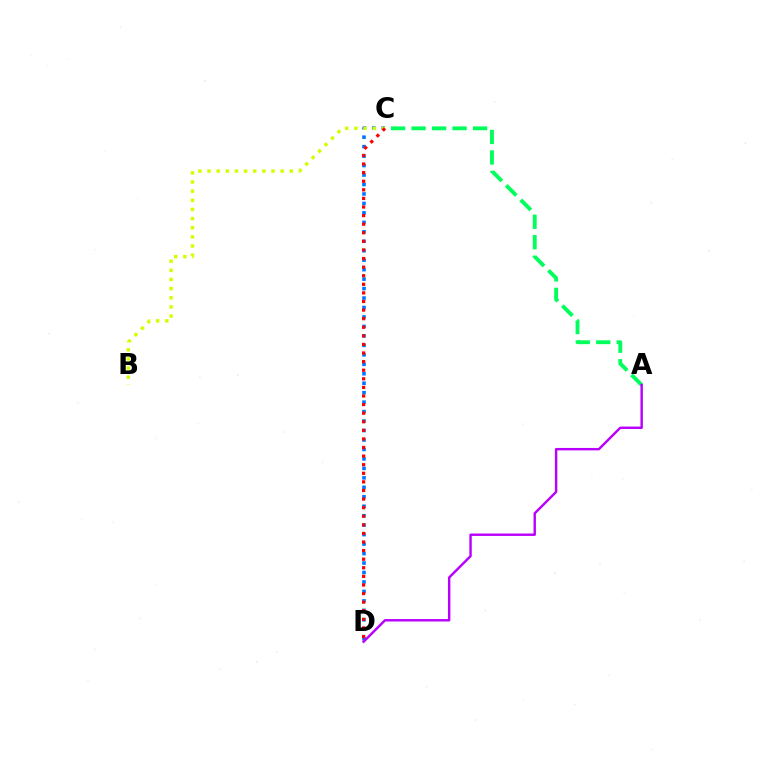{('A', 'C'): [{'color': '#00ff5c', 'line_style': 'dashed', 'thickness': 2.78}], ('C', 'D'): [{'color': '#0074ff', 'line_style': 'dotted', 'thickness': 2.57}, {'color': '#ff0000', 'line_style': 'dotted', 'thickness': 2.33}], ('B', 'C'): [{'color': '#d1ff00', 'line_style': 'dotted', 'thickness': 2.48}], ('A', 'D'): [{'color': '#b900ff', 'line_style': 'solid', 'thickness': 1.74}]}